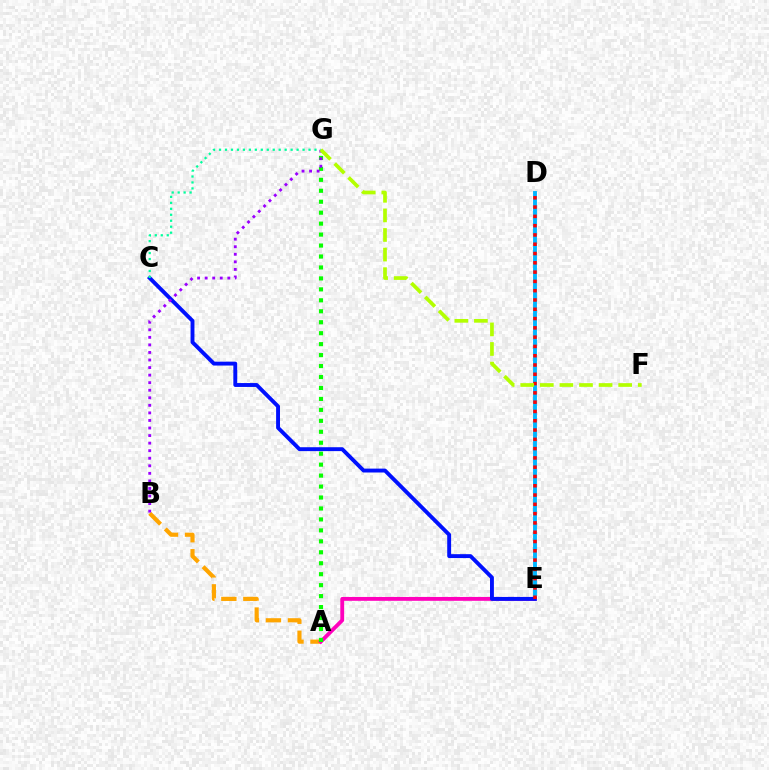{('D', 'E'): [{'color': '#00b5ff', 'line_style': 'solid', 'thickness': 2.79}, {'color': '#ff0000', 'line_style': 'dotted', 'thickness': 2.52}], ('A', 'B'): [{'color': '#ffa500', 'line_style': 'dashed', 'thickness': 2.99}], ('A', 'E'): [{'color': '#ff00bd', 'line_style': 'solid', 'thickness': 2.77}], ('A', 'G'): [{'color': '#08ff00', 'line_style': 'dotted', 'thickness': 2.98}], ('C', 'E'): [{'color': '#0010ff', 'line_style': 'solid', 'thickness': 2.8}], ('B', 'G'): [{'color': '#9b00ff', 'line_style': 'dotted', 'thickness': 2.05}], ('C', 'G'): [{'color': '#00ff9d', 'line_style': 'dotted', 'thickness': 1.62}], ('F', 'G'): [{'color': '#b3ff00', 'line_style': 'dashed', 'thickness': 2.66}]}